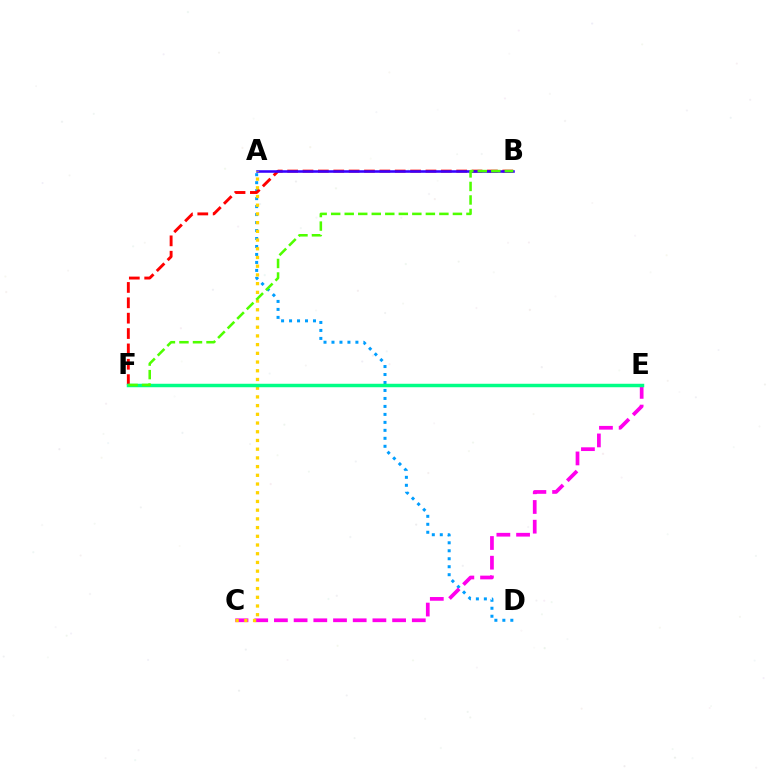{('A', 'D'): [{'color': '#009eff', 'line_style': 'dotted', 'thickness': 2.17}], ('B', 'F'): [{'color': '#ff0000', 'line_style': 'dashed', 'thickness': 2.09}, {'color': '#4fff00', 'line_style': 'dashed', 'thickness': 1.84}], ('C', 'E'): [{'color': '#ff00ed', 'line_style': 'dashed', 'thickness': 2.68}], ('A', 'B'): [{'color': '#3700ff', 'line_style': 'solid', 'thickness': 1.84}], ('A', 'C'): [{'color': '#ffd500', 'line_style': 'dotted', 'thickness': 2.37}], ('E', 'F'): [{'color': '#00ff86', 'line_style': 'solid', 'thickness': 2.5}]}